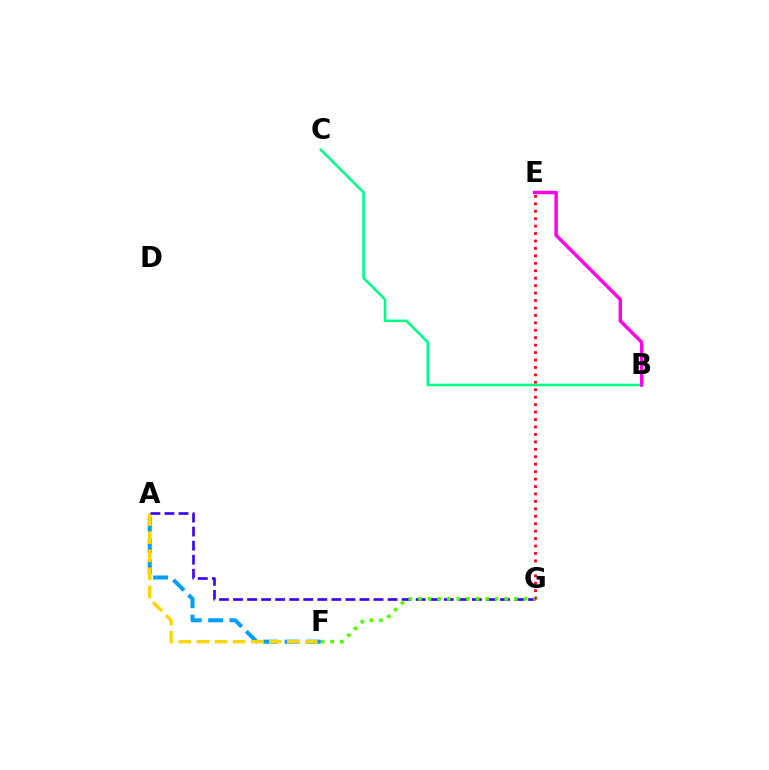{('A', 'F'): [{'color': '#009eff', 'line_style': 'dashed', 'thickness': 2.9}, {'color': '#ffd500', 'line_style': 'dashed', 'thickness': 2.46}], ('E', 'G'): [{'color': '#ff0000', 'line_style': 'dotted', 'thickness': 2.02}], ('B', 'C'): [{'color': '#00ff86', 'line_style': 'solid', 'thickness': 1.86}], ('B', 'E'): [{'color': '#ff00ed', 'line_style': 'solid', 'thickness': 2.47}], ('A', 'G'): [{'color': '#3700ff', 'line_style': 'dashed', 'thickness': 1.91}], ('F', 'G'): [{'color': '#4fff00', 'line_style': 'dotted', 'thickness': 2.6}]}